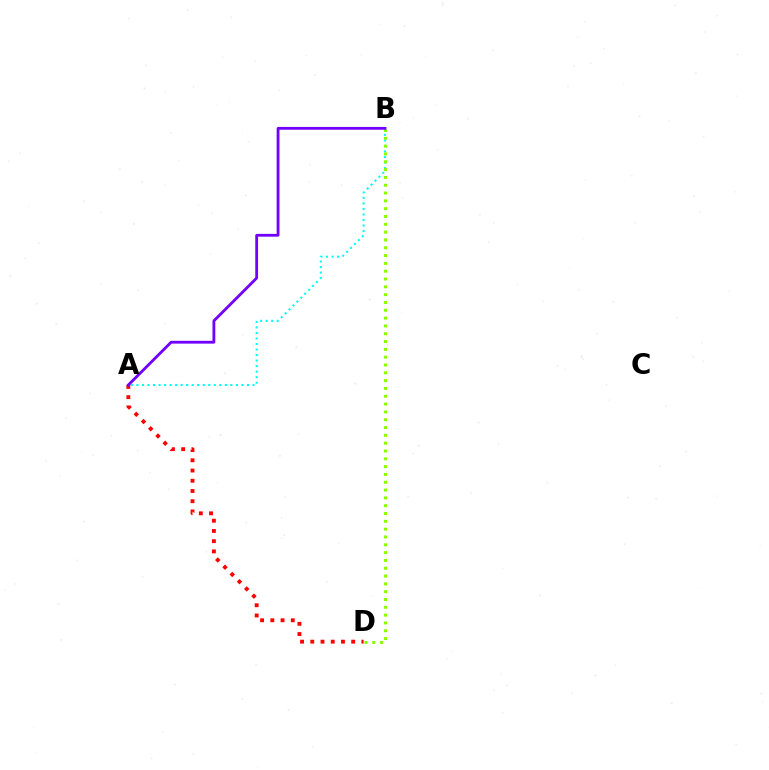{('A', 'B'): [{'color': '#00fff6', 'line_style': 'dotted', 'thickness': 1.5}, {'color': '#7200ff', 'line_style': 'solid', 'thickness': 2.02}], ('B', 'D'): [{'color': '#84ff00', 'line_style': 'dotted', 'thickness': 2.12}], ('A', 'D'): [{'color': '#ff0000', 'line_style': 'dotted', 'thickness': 2.78}]}